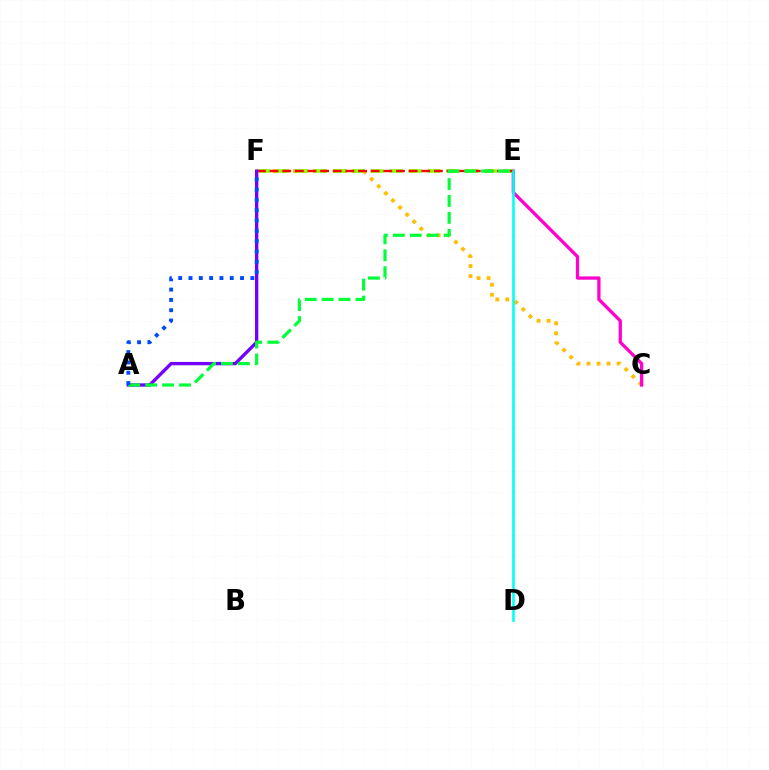{('C', 'F'): [{'color': '#ffbd00', 'line_style': 'dotted', 'thickness': 2.72}], ('C', 'E'): [{'color': '#ff00cf', 'line_style': 'solid', 'thickness': 2.36}], ('E', 'F'): [{'color': '#84ff00', 'line_style': 'dashed', 'thickness': 2.57}, {'color': '#ff0000', 'line_style': 'dashed', 'thickness': 1.72}], ('A', 'F'): [{'color': '#7200ff', 'line_style': 'solid', 'thickness': 2.39}, {'color': '#004bff', 'line_style': 'dotted', 'thickness': 2.8}], ('A', 'E'): [{'color': '#00ff39', 'line_style': 'dashed', 'thickness': 2.3}], ('D', 'E'): [{'color': '#00fff6', 'line_style': 'solid', 'thickness': 1.87}]}